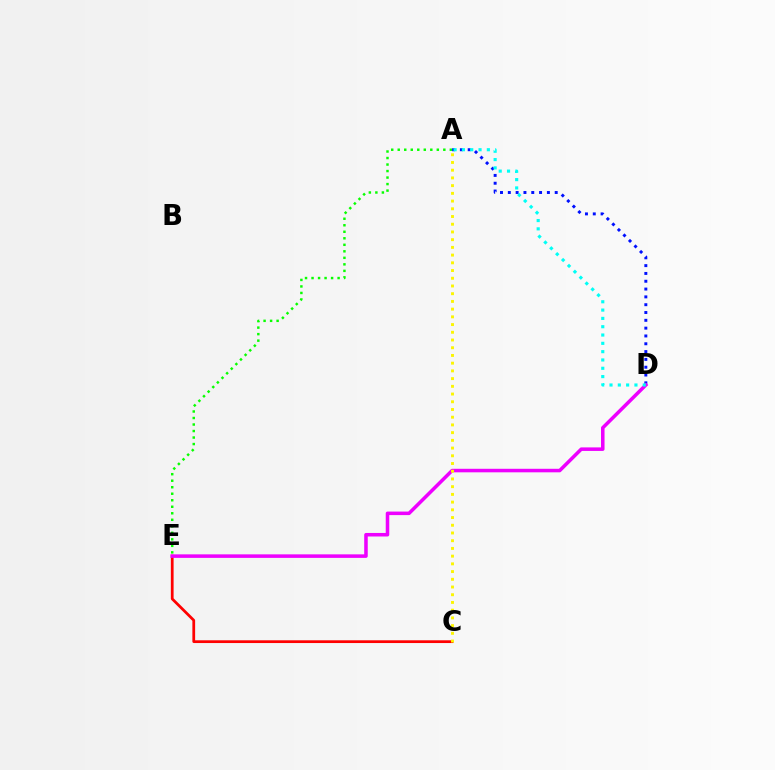{('C', 'E'): [{'color': '#ff0000', 'line_style': 'solid', 'thickness': 1.98}], ('A', 'D'): [{'color': '#0010ff', 'line_style': 'dotted', 'thickness': 2.12}, {'color': '#00fff6', 'line_style': 'dotted', 'thickness': 2.26}], ('A', 'E'): [{'color': '#08ff00', 'line_style': 'dotted', 'thickness': 1.77}], ('D', 'E'): [{'color': '#ee00ff', 'line_style': 'solid', 'thickness': 2.54}], ('A', 'C'): [{'color': '#fcf500', 'line_style': 'dotted', 'thickness': 2.1}]}